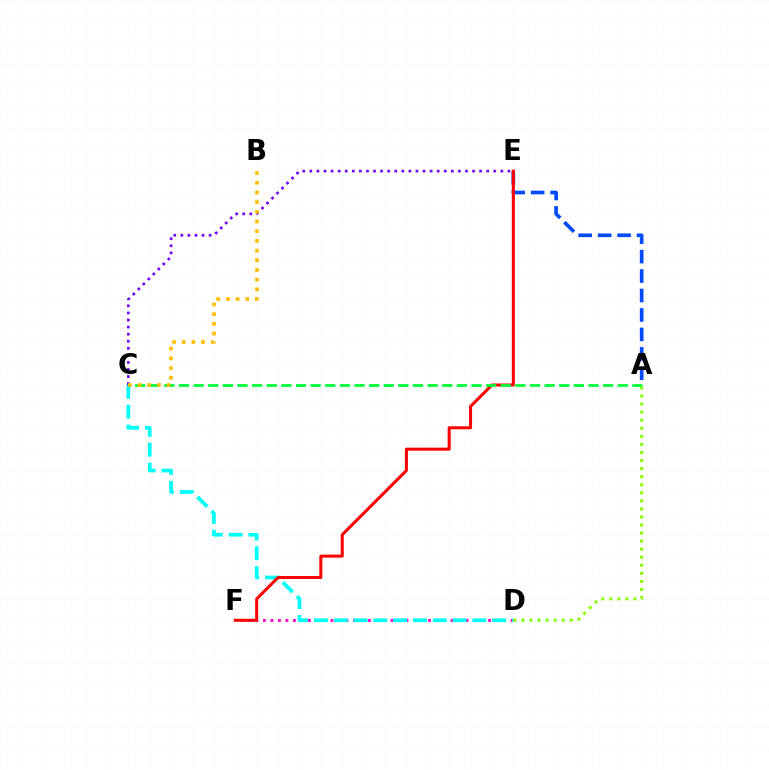{('A', 'E'): [{'color': '#004bff', 'line_style': 'dashed', 'thickness': 2.64}], ('D', 'F'): [{'color': '#ff00cf', 'line_style': 'dotted', 'thickness': 2.04}], ('C', 'D'): [{'color': '#00fff6', 'line_style': 'dashed', 'thickness': 2.69}], ('E', 'F'): [{'color': '#ff0000', 'line_style': 'solid', 'thickness': 2.18}], ('A', 'C'): [{'color': '#00ff39', 'line_style': 'dashed', 'thickness': 1.99}], ('A', 'D'): [{'color': '#84ff00', 'line_style': 'dotted', 'thickness': 2.19}], ('C', 'E'): [{'color': '#7200ff', 'line_style': 'dotted', 'thickness': 1.92}], ('B', 'C'): [{'color': '#ffbd00', 'line_style': 'dotted', 'thickness': 2.63}]}